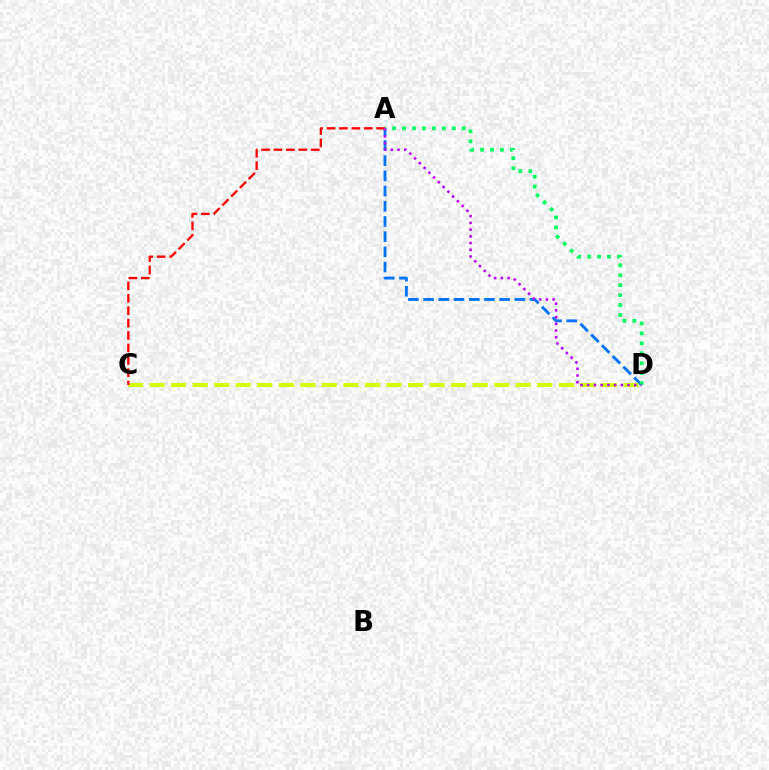{('A', 'D'): [{'color': '#0074ff', 'line_style': 'dashed', 'thickness': 2.06}, {'color': '#00ff5c', 'line_style': 'dotted', 'thickness': 2.7}, {'color': '#b900ff', 'line_style': 'dotted', 'thickness': 1.83}], ('C', 'D'): [{'color': '#d1ff00', 'line_style': 'dashed', 'thickness': 2.93}], ('A', 'C'): [{'color': '#ff0000', 'line_style': 'dashed', 'thickness': 1.69}]}